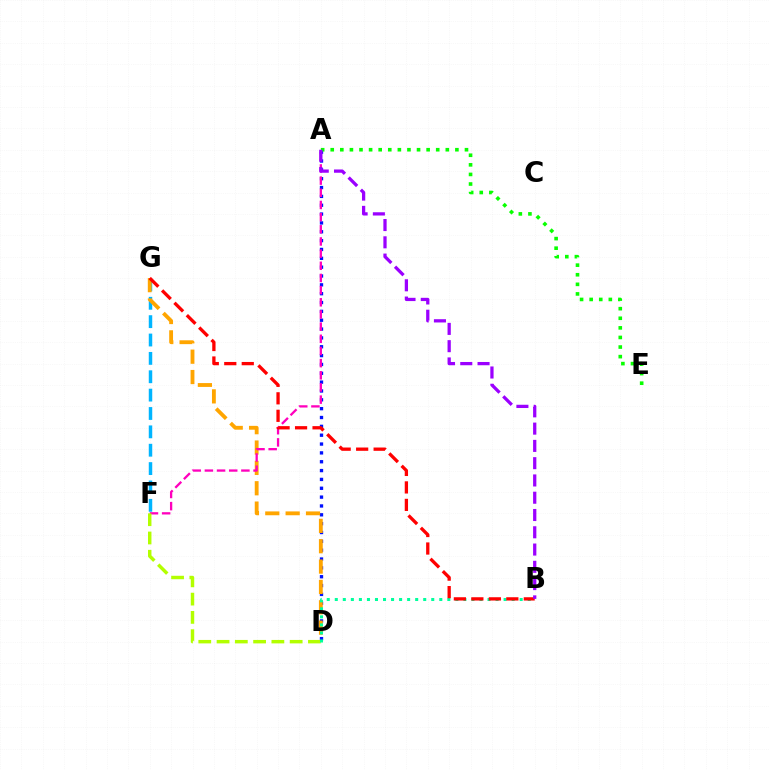{('F', 'G'): [{'color': '#00b5ff', 'line_style': 'dashed', 'thickness': 2.5}], ('A', 'D'): [{'color': '#0010ff', 'line_style': 'dotted', 'thickness': 2.4}], ('A', 'E'): [{'color': '#08ff00', 'line_style': 'dotted', 'thickness': 2.61}], ('D', 'G'): [{'color': '#ffa500', 'line_style': 'dashed', 'thickness': 2.77}], ('A', 'F'): [{'color': '#ff00bd', 'line_style': 'dashed', 'thickness': 1.65}], ('D', 'F'): [{'color': '#b3ff00', 'line_style': 'dashed', 'thickness': 2.48}], ('B', 'D'): [{'color': '#00ff9d', 'line_style': 'dotted', 'thickness': 2.18}], ('B', 'G'): [{'color': '#ff0000', 'line_style': 'dashed', 'thickness': 2.38}], ('A', 'B'): [{'color': '#9b00ff', 'line_style': 'dashed', 'thickness': 2.35}]}